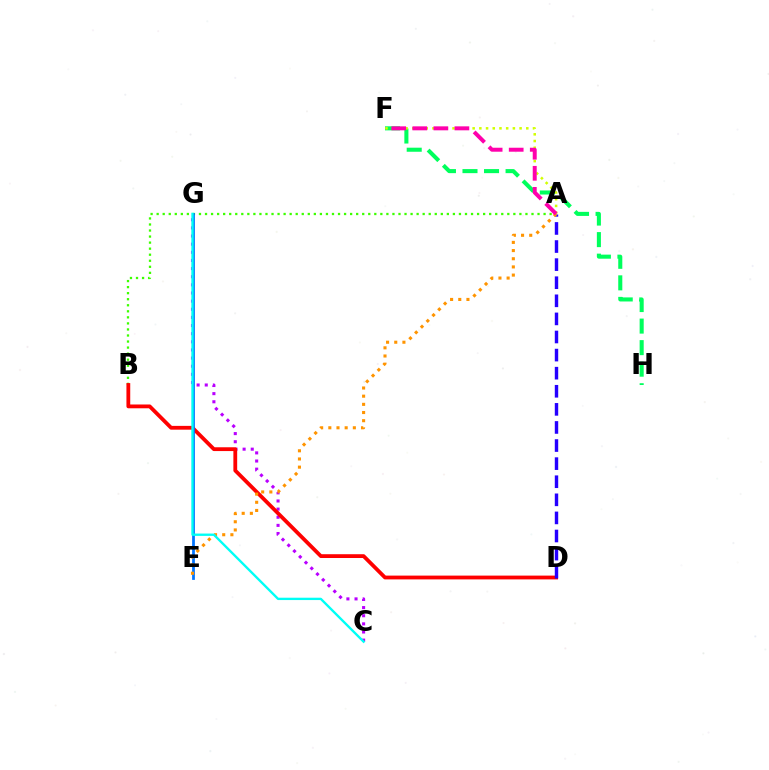{('C', 'G'): [{'color': '#b900ff', 'line_style': 'dotted', 'thickness': 2.21}, {'color': '#00fff6', 'line_style': 'solid', 'thickness': 1.69}], ('A', 'B'): [{'color': '#3dff00', 'line_style': 'dotted', 'thickness': 1.64}], ('B', 'D'): [{'color': '#ff0000', 'line_style': 'solid', 'thickness': 2.74}], ('F', 'H'): [{'color': '#00ff5c', 'line_style': 'dashed', 'thickness': 2.93}], ('A', 'D'): [{'color': '#2500ff', 'line_style': 'dashed', 'thickness': 2.46}], ('E', 'G'): [{'color': '#0074ff', 'line_style': 'solid', 'thickness': 1.99}], ('A', 'F'): [{'color': '#d1ff00', 'line_style': 'dotted', 'thickness': 1.82}, {'color': '#ff00ac', 'line_style': 'dashed', 'thickness': 2.86}], ('A', 'E'): [{'color': '#ff9400', 'line_style': 'dotted', 'thickness': 2.22}]}